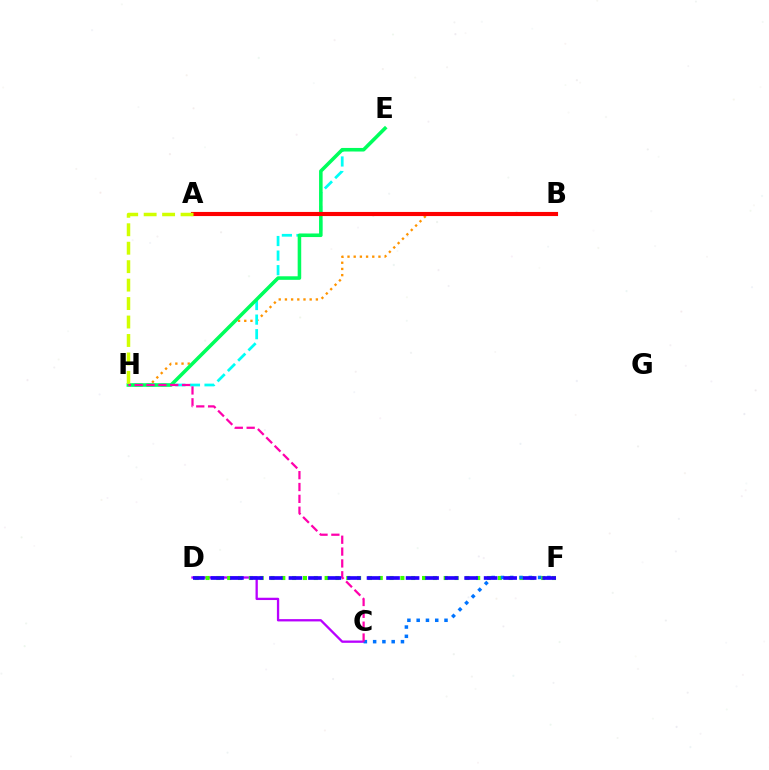{('C', 'D'): [{'color': '#b900ff', 'line_style': 'solid', 'thickness': 1.66}], ('D', 'F'): [{'color': '#3dff00', 'line_style': 'dotted', 'thickness': 2.94}, {'color': '#2500ff', 'line_style': 'dashed', 'thickness': 2.65}], ('B', 'H'): [{'color': '#ff9400', 'line_style': 'dotted', 'thickness': 1.68}], ('C', 'F'): [{'color': '#0074ff', 'line_style': 'dotted', 'thickness': 2.52}], ('E', 'H'): [{'color': '#00fff6', 'line_style': 'dashed', 'thickness': 1.98}, {'color': '#00ff5c', 'line_style': 'solid', 'thickness': 2.56}], ('C', 'H'): [{'color': '#ff00ac', 'line_style': 'dashed', 'thickness': 1.61}], ('A', 'B'): [{'color': '#ff0000', 'line_style': 'solid', 'thickness': 2.96}], ('A', 'H'): [{'color': '#d1ff00', 'line_style': 'dashed', 'thickness': 2.51}]}